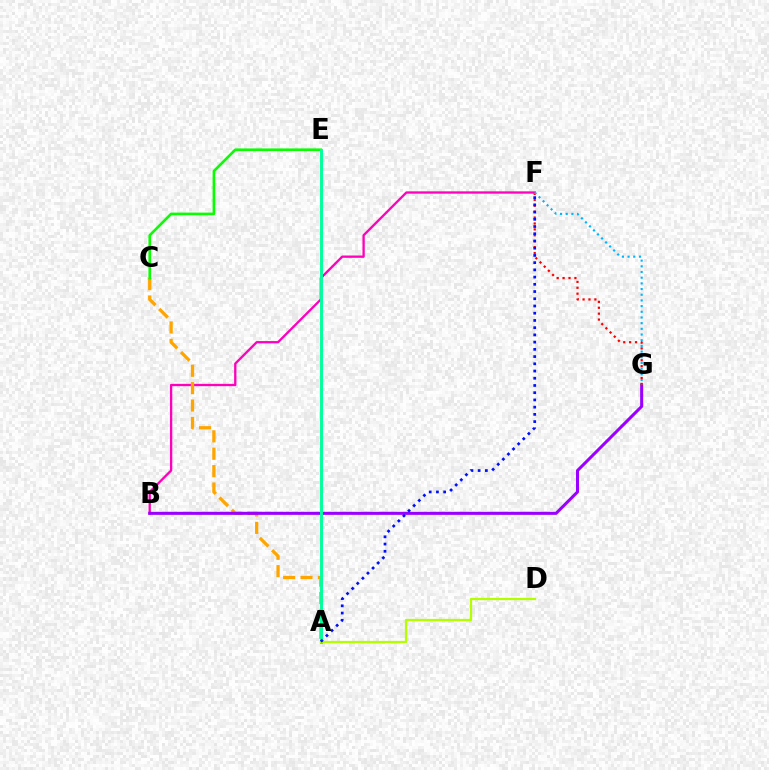{('B', 'F'): [{'color': '#ff00bd', 'line_style': 'solid', 'thickness': 1.67}], ('A', 'C'): [{'color': '#ffa500', 'line_style': 'dashed', 'thickness': 2.36}], ('C', 'E'): [{'color': '#08ff00', 'line_style': 'solid', 'thickness': 1.87}], ('B', 'G'): [{'color': '#9b00ff', 'line_style': 'solid', 'thickness': 2.19}], ('F', 'G'): [{'color': '#ff0000', 'line_style': 'dotted', 'thickness': 1.61}, {'color': '#00b5ff', 'line_style': 'dotted', 'thickness': 1.54}], ('A', 'E'): [{'color': '#00ff9d', 'line_style': 'solid', 'thickness': 2.1}], ('A', 'D'): [{'color': '#b3ff00', 'line_style': 'solid', 'thickness': 1.63}], ('A', 'F'): [{'color': '#0010ff', 'line_style': 'dotted', 'thickness': 1.96}]}